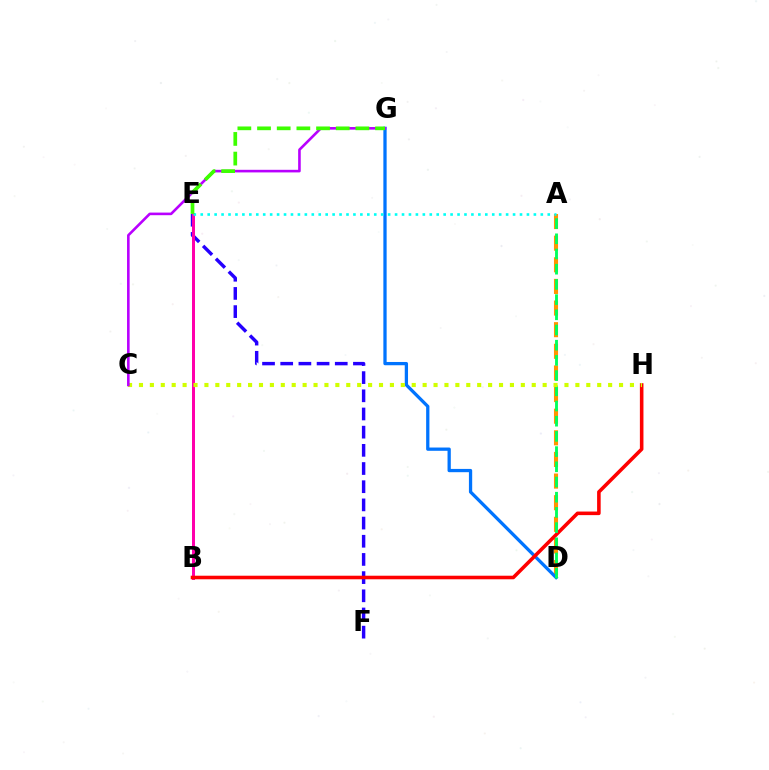{('E', 'F'): [{'color': '#2500ff', 'line_style': 'dashed', 'thickness': 2.47}], ('A', 'D'): [{'color': '#ff9400', 'line_style': 'dashed', 'thickness': 2.94}, {'color': '#00ff5c', 'line_style': 'dashed', 'thickness': 2.06}], ('D', 'G'): [{'color': '#0074ff', 'line_style': 'solid', 'thickness': 2.36}], ('B', 'E'): [{'color': '#ff00ac', 'line_style': 'solid', 'thickness': 2.15}], ('B', 'H'): [{'color': '#ff0000', 'line_style': 'solid', 'thickness': 2.57}], ('C', 'H'): [{'color': '#d1ff00', 'line_style': 'dotted', 'thickness': 2.96}], ('C', 'G'): [{'color': '#b900ff', 'line_style': 'solid', 'thickness': 1.88}], ('A', 'E'): [{'color': '#00fff6', 'line_style': 'dotted', 'thickness': 1.89}], ('E', 'G'): [{'color': '#3dff00', 'line_style': 'dashed', 'thickness': 2.67}]}